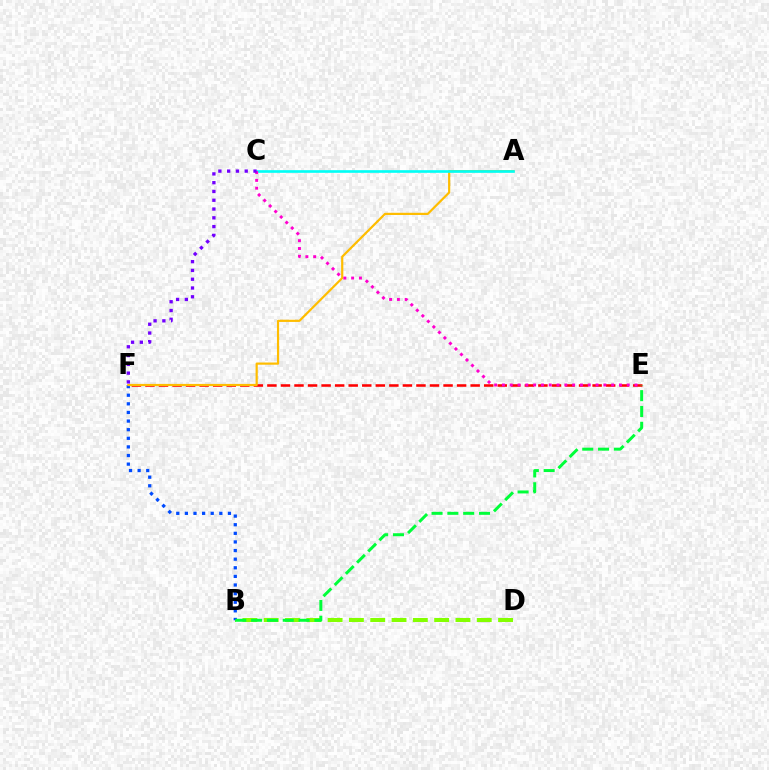{('B', 'D'): [{'color': '#84ff00', 'line_style': 'dashed', 'thickness': 2.89}], ('B', 'F'): [{'color': '#004bff', 'line_style': 'dotted', 'thickness': 2.34}], ('E', 'F'): [{'color': '#ff0000', 'line_style': 'dashed', 'thickness': 1.84}], ('A', 'F'): [{'color': '#ffbd00', 'line_style': 'solid', 'thickness': 1.58}], ('B', 'E'): [{'color': '#00ff39', 'line_style': 'dashed', 'thickness': 2.15}], ('A', 'C'): [{'color': '#00fff6', 'line_style': 'solid', 'thickness': 1.9}], ('C', 'E'): [{'color': '#ff00cf', 'line_style': 'dotted', 'thickness': 2.12}], ('C', 'F'): [{'color': '#7200ff', 'line_style': 'dotted', 'thickness': 2.39}]}